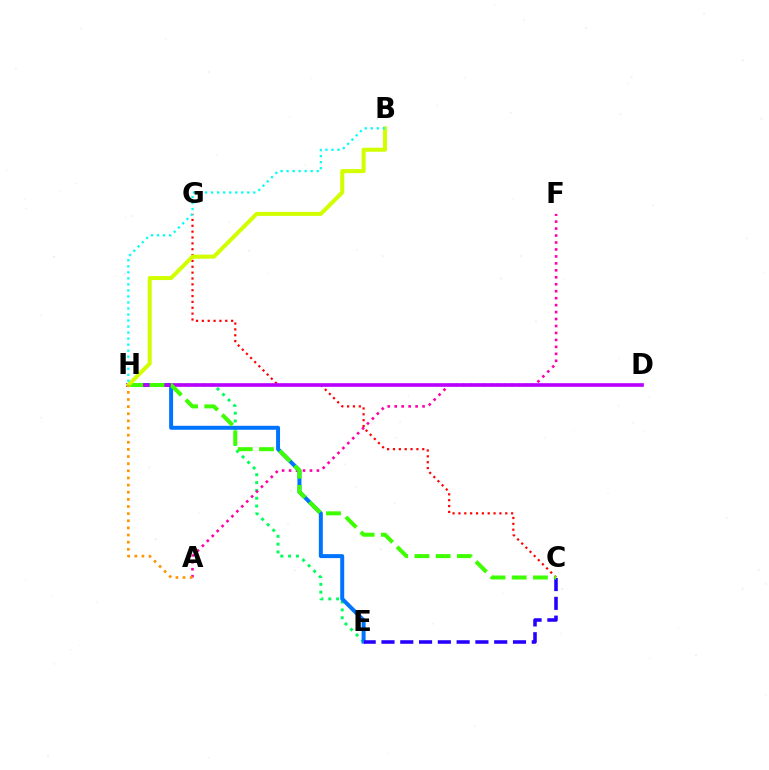{('E', 'H'): [{'color': '#00ff5c', 'line_style': 'dotted', 'thickness': 2.13}, {'color': '#0074ff', 'line_style': 'solid', 'thickness': 2.86}], ('A', 'F'): [{'color': '#ff00ac', 'line_style': 'dotted', 'thickness': 1.89}], ('C', 'G'): [{'color': '#ff0000', 'line_style': 'dotted', 'thickness': 1.59}], ('D', 'H'): [{'color': '#b900ff', 'line_style': 'solid', 'thickness': 2.62}], ('C', 'E'): [{'color': '#2500ff', 'line_style': 'dashed', 'thickness': 2.55}], ('C', 'H'): [{'color': '#3dff00', 'line_style': 'dashed', 'thickness': 2.88}], ('B', 'H'): [{'color': '#d1ff00', 'line_style': 'solid', 'thickness': 2.9}, {'color': '#00fff6', 'line_style': 'dotted', 'thickness': 1.64}], ('A', 'H'): [{'color': '#ff9400', 'line_style': 'dotted', 'thickness': 1.94}]}